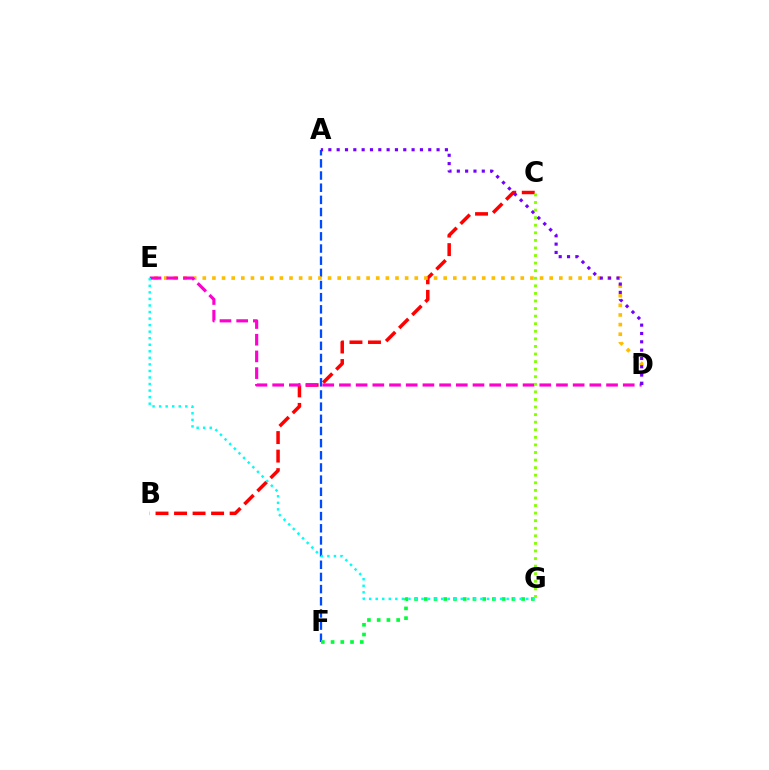{('B', 'C'): [{'color': '#ff0000', 'line_style': 'dashed', 'thickness': 2.52}], ('A', 'F'): [{'color': '#004bff', 'line_style': 'dashed', 'thickness': 1.65}], ('D', 'E'): [{'color': '#ffbd00', 'line_style': 'dotted', 'thickness': 2.62}, {'color': '#ff00cf', 'line_style': 'dashed', 'thickness': 2.27}], ('A', 'D'): [{'color': '#7200ff', 'line_style': 'dotted', 'thickness': 2.26}], ('F', 'G'): [{'color': '#00ff39', 'line_style': 'dotted', 'thickness': 2.64}], ('E', 'G'): [{'color': '#00fff6', 'line_style': 'dotted', 'thickness': 1.78}], ('C', 'G'): [{'color': '#84ff00', 'line_style': 'dotted', 'thickness': 2.06}]}